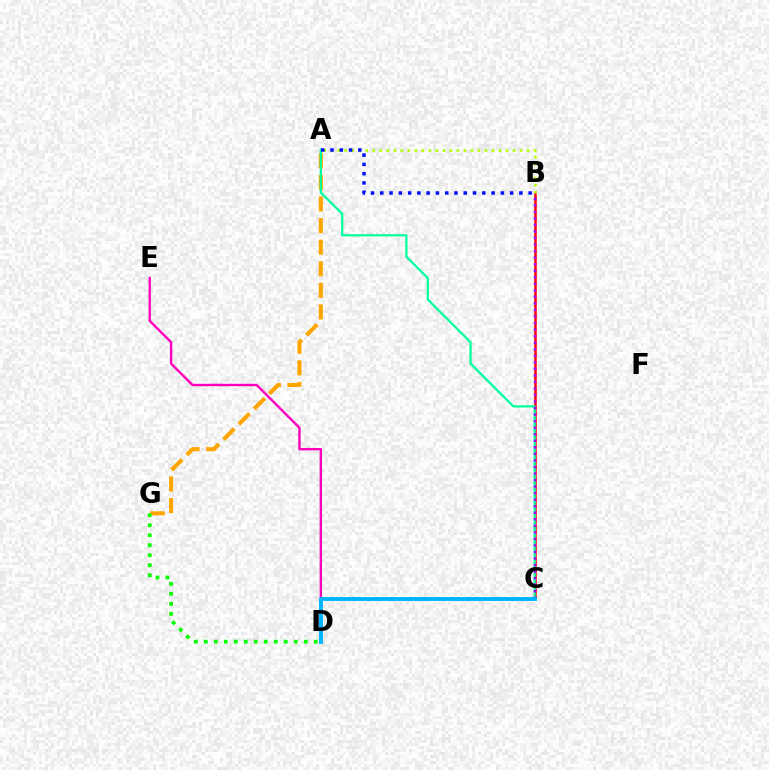{('D', 'E'): [{'color': '#ff00bd', 'line_style': 'solid', 'thickness': 1.72}], ('B', 'C'): [{'color': '#ff0000', 'line_style': 'solid', 'thickness': 1.8}, {'color': '#9b00ff', 'line_style': 'dotted', 'thickness': 1.78}], ('A', 'G'): [{'color': '#ffa500', 'line_style': 'dashed', 'thickness': 2.93}], ('A', 'C'): [{'color': '#00ff9d', 'line_style': 'solid', 'thickness': 1.6}], ('A', 'B'): [{'color': '#b3ff00', 'line_style': 'dotted', 'thickness': 1.91}, {'color': '#0010ff', 'line_style': 'dotted', 'thickness': 2.52}], ('C', 'D'): [{'color': '#00b5ff', 'line_style': 'solid', 'thickness': 2.81}], ('D', 'G'): [{'color': '#08ff00', 'line_style': 'dotted', 'thickness': 2.72}]}